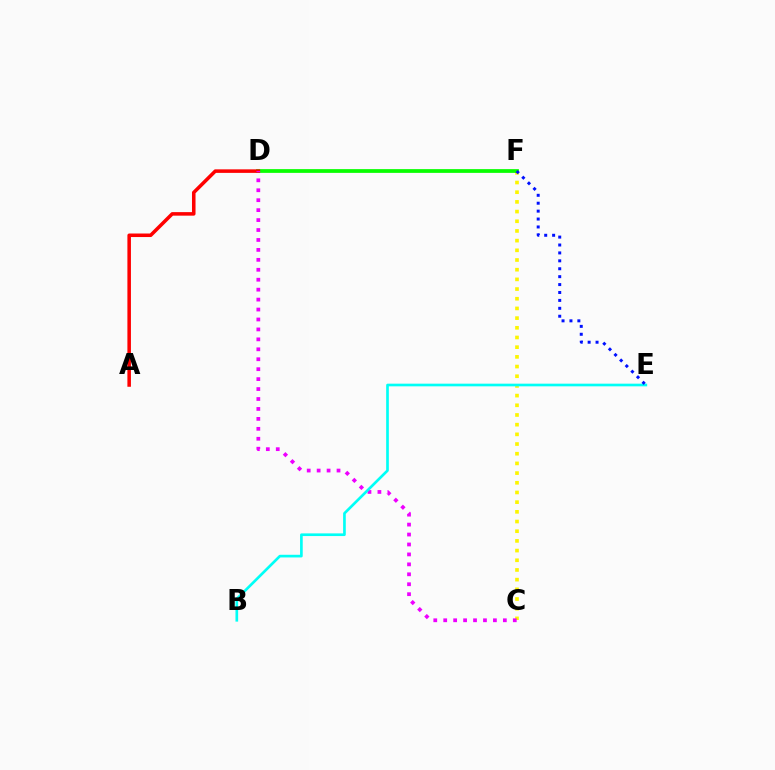{('C', 'F'): [{'color': '#fcf500', 'line_style': 'dotted', 'thickness': 2.63}], ('D', 'F'): [{'color': '#08ff00', 'line_style': 'solid', 'thickness': 2.7}], ('A', 'D'): [{'color': '#ff0000', 'line_style': 'solid', 'thickness': 2.55}], ('C', 'D'): [{'color': '#ee00ff', 'line_style': 'dotted', 'thickness': 2.7}], ('B', 'E'): [{'color': '#00fff6', 'line_style': 'solid', 'thickness': 1.92}], ('E', 'F'): [{'color': '#0010ff', 'line_style': 'dotted', 'thickness': 2.15}]}